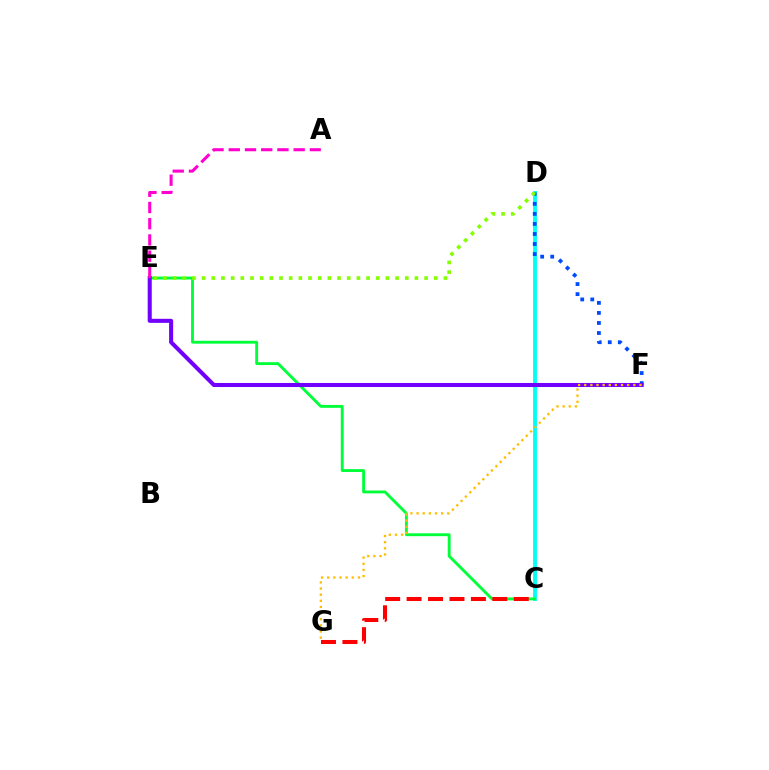{('C', 'D'): [{'color': '#00fff6', 'line_style': 'solid', 'thickness': 2.77}], ('C', 'E'): [{'color': '#00ff39', 'line_style': 'solid', 'thickness': 2.07}], ('D', 'F'): [{'color': '#004bff', 'line_style': 'dotted', 'thickness': 2.73}], ('E', 'F'): [{'color': '#7200ff', 'line_style': 'solid', 'thickness': 2.92}], ('A', 'E'): [{'color': '#ff00cf', 'line_style': 'dashed', 'thickness': 2.2}], ('F', 'G'): [{'color': '#ffbd00', 'line_style': 'dotted', 'thickness': 1.67}], ('D', 'E'): [{'color': '#84ff00', 'line_style': 'dotted', 'thickness': 2.63}], ('C', 'G'): [{'color': '#ff0000', 'line_style': 'dashed', 'thickness': 2.91}]}